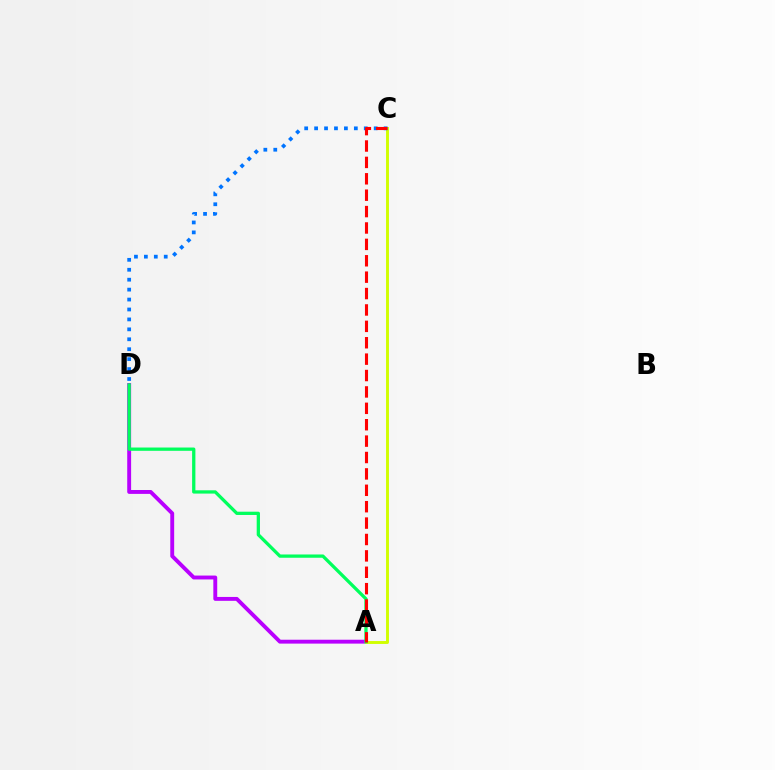{('A', 'D'): [{'color': '#b900ff', 'line_style': 'solid', 'thickness': 2.8}, {'color': '#00ff5c', 'line_style': 'solid', 'thickness': 2.36}], ('A', 'C'): [{'color': '#d1ff00', 'line_style': 'solid', 'thickness': 2.1}, {'color': '#ff0000', 'line_style': 'dashed', 'thickness': 2.23}], ('C', 'D'): [{'color': '#0074ff', 'line_style': 'dotted', 'thickness': 2.7}]}